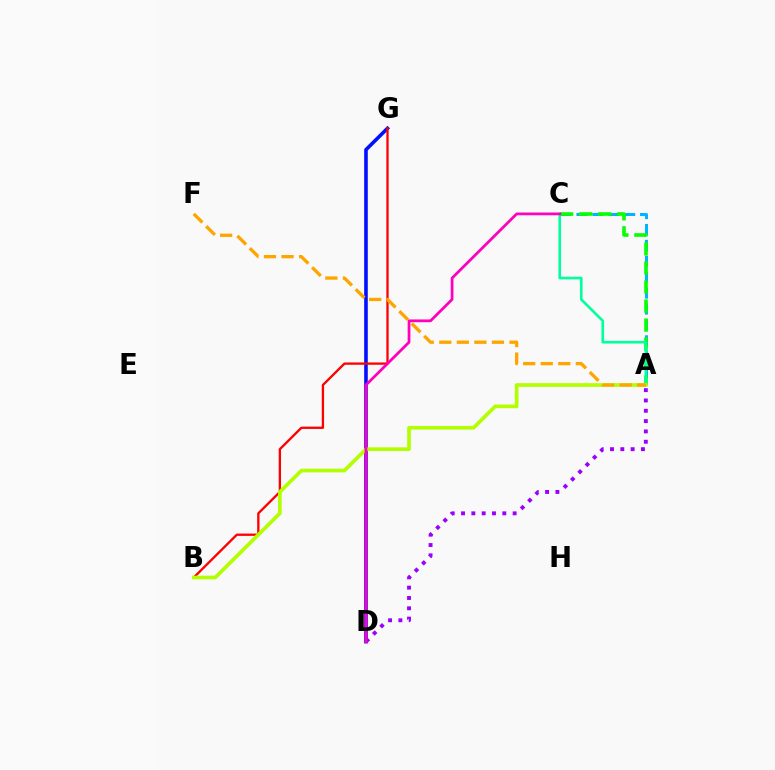{('A', 'C'): [{'color': '#00b5ff', 'line_style': 'dashed', 'thickness': 2.16}, {'color': '#08ff00', 'line_style': 'dashed', 'thickness': 2.59}, {'color': '#00ff9d', 'line_style': 'solid', 'thickness': 1.9}], ('D', 'G'): [{'color': '#0010ff', 'line_style': 'solid', 'thickness': 2.59}], ('A', 'D'): [{'color': '#9b00ff', 'line_style': 'dotted', 'thickness': 2.8}], ('B', 'G'): [{'color': '#ff0000', 'line_style': 'solid', 'thickness': 1.67}], ('A', 'B'): [{'color': '#b3ff00', 'line_style': 'solid', 'thickness': 2.64}], ('C', 'D'): [{'color': '#ff00bd', 'line_style': 'solid', 'thickness': 1.98}], ('A', 'F'): [{'color': '#ffa500', 'line_style': 'dashed', 'thickness': 2.38}]}